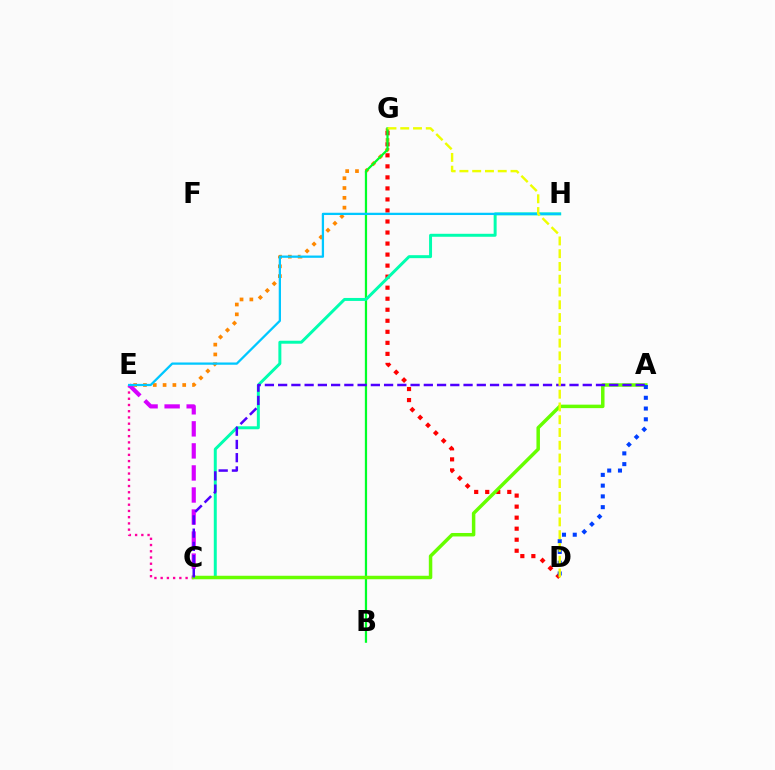{('E', 'G'): [{'color': '#ff8800', 'line_style': 'dotted', 'thickness': 2.67}], ('C', 'E'): [{'color': '#ff00a0', 'line_style': 'dotted', 'thickness': 1.69}, {'color': '#d600ff', 'line_style': 'dashed', 'thickness': 2.99}], ('D', 'G'): [{'color': '#ff0000', 'line_style': 'dotted', 'thickness': 3.0}, {'color': '#eeff00', 'line_style': 'dashed', 'thickness': 1.73}], ('B', 'G'): [{'color': '#00ff27', 'line_style': 'solid', 'thickness': 1.61}], ('C', 'H'): [{'color': '#00ffaf', 'line_style': 'solid', 'thickness': 2.14}], ('A', 'C'): [{'color': '#66ff00', 'line_style': 'solid', 'thickness': 2.51}, {'color': '#4f00ff', 'line_style': 'dashed', 'thickness': 1.8}], ('E', 'H'): [{'color': '#00c7ff', 'line_style': 'solid', 'thickness': 1.64}], ('A', 'D'): [{'color': '#003fff', 'line_style': 'dotted', 'thickness': 2.92}]}